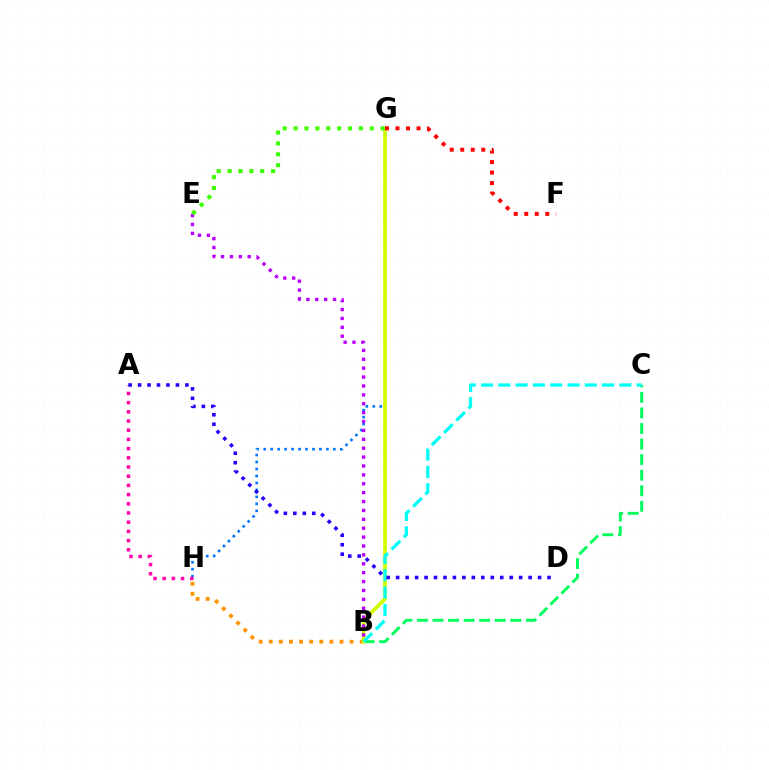{('B', 'C'): [{'color': '#00ff5c', 'line_style': 'dashed', 'thickness': 2.11}, {'color': '#00fff6', 'line_style': 'dashed', 'thickness': 2.35}], ('G', 'H'): [{'color': '#0074ff', 'line_style': 'dotted', 'thickness': 1.89}], ('B', 'H'): [{'color': '#ff9400', 'line_style': 'dotted', 'thickness': 2.75}], ('B', 'G'): [{'color': '#d1ff00', 'line_style': 'solid', 'thickness': 2.68}], ('F', 'G'): [{'color': '#ff0000', 'line_style': 'dotted', 'thickness': 2.86}], ('A', 'H'): [{'color': '#ff00ac', 'line_style': 'dotted', 'thickness': 2.5}], ('B', 'E'): [{'color': '#b900ff', 'line_style': 'dotted', 'thickness': 2.42}], ('E', 'G'): [{'color': '#3dff00', 'line_style': 'dotted', 'thickness': 2.96}], ('A', 'D'): [{'color': '#2500ff', 'line_style': 'dotted', 'thickness': 2.57}]}